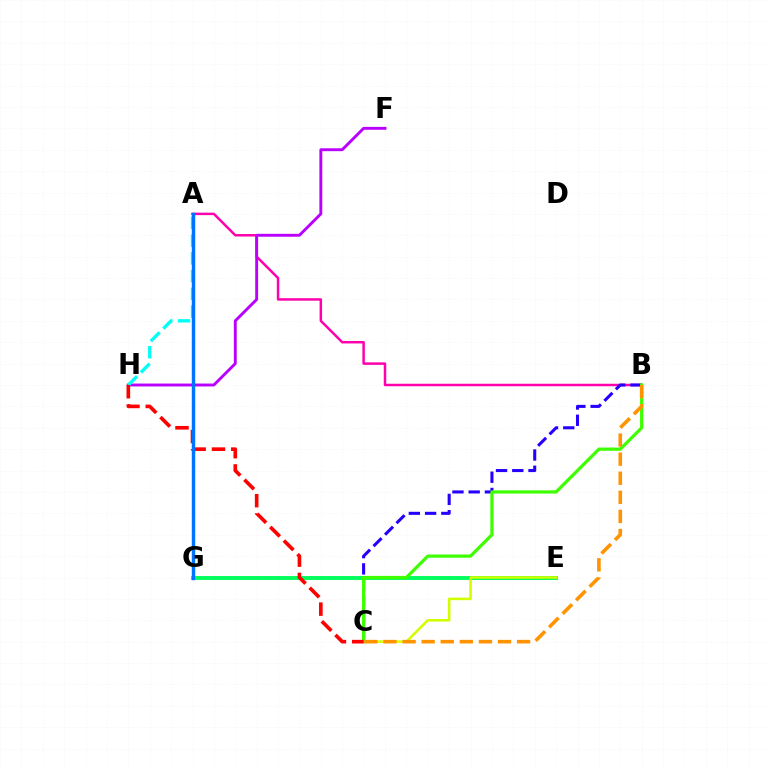{('A', 'B'): [{'color': '#ff00ac', 'line_style': 'solid', 'thickness': 1.79}], ('B', 'C'): [{'color': '#2500ff', 'line_style': 'dashed', 'thickness': 2.21}, {'color': '#3dff00', 'line_style': 'solid', 'thickness': 2.31}, {'color': '#ff9400', 'line_style': 'dashed', 'thickness': 2.59}], ('E', 'G'): [{'color': '#00ff5c', 'line_style': 'solid', 'thickness': 2.8}], ('F', 'H'): [{'color': '#b900ff', 'line_style': 'solid', 'thickness': 2.08}], ('C', 'E'): [{'color': '#d1ff00', 'line_style': 'solid', 'thickness': 1.84}], ('A', 'H'): [{'color': '#00fff6', 'line_style': 'dashed', 'thickness': 2.41}], ('C', 'H'): [{'color': '#ff0000', 'line_style': 'dashed', 'thickness': 2.62}], ('A', 'G'): [{'color': '#0074ff', 'line_style': 'solid', 'thickness': 2.47}]}